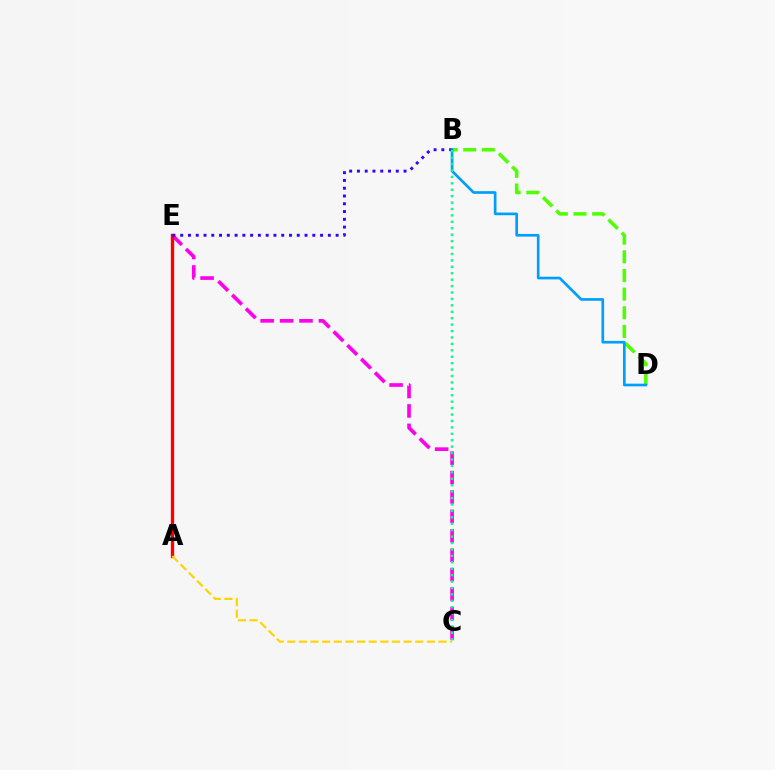{('B', 'D'): [{'color': '#4fff00', 'line_style': 'dashed', 'thickness': 2.54}, {'color': '#009eff', 'line_style': 'solid', 'thickness': 1.92}], ('C', 'E'): [{'color': '#ff00ed', 'line_style': 'dashed', 'thickness': 2.64}], ('A', 'E'): [{'color': '#ff0000', 'line_style': 'solid', 'thickness': 2.4}], ('B', 'E'): [{'color': '#3700ff', 'line_style': 'dotted', 'thickness': 2.11}], ('B', 'C'): [{'color': '#00ff86', 'line_style': 'dotted', 'thickness': 1.75}], ('A', 'C'): [{'color': '#ffd500', 'line_style': 'dashed', 'thickness': 1.58}]}